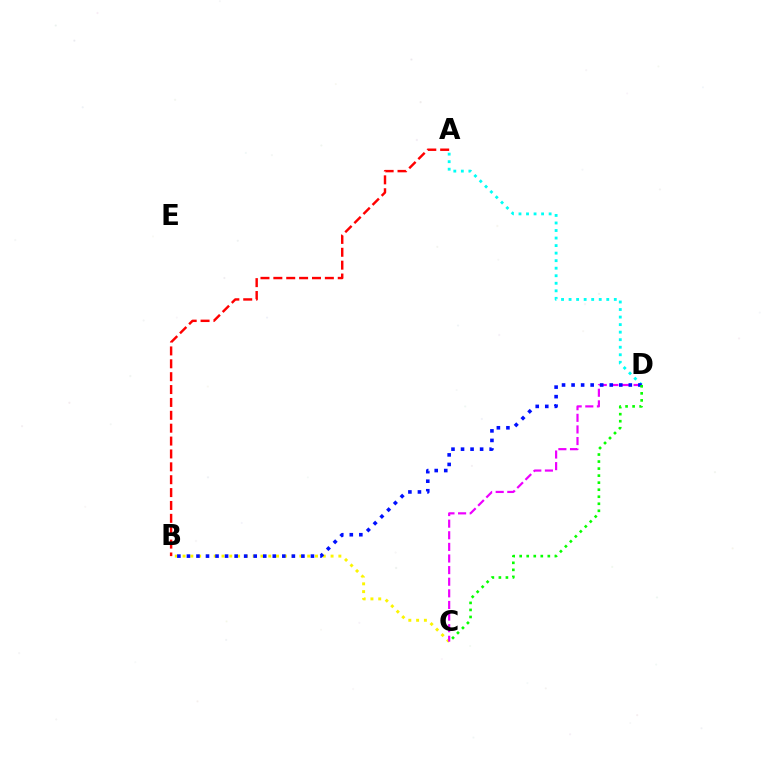{('A', 'D'): [{'color': '#00fff6', 'line_style': 'dotted', 'thickness': 2.05}], ('B', 'C'): [{'color': '#fcf500', 'line_style': 'dotted', 'thickness': 2.12}], ('C', 'D'): [{'color': '#ee00ff', 'line_style': 'dashed', 'thickness': 1.58}, {'color': '#08ff00', 'line_style': 'dotted', 'thickness': 1.91}], ('B', 'D'): [{'color': '#0010ff', 'line_style': 'dotted', 'thickness': 2.59}], ('A', 'B'): [{'color': '#ff0000', 'line_style': 'dashed', 'thickness': 1.75}]}